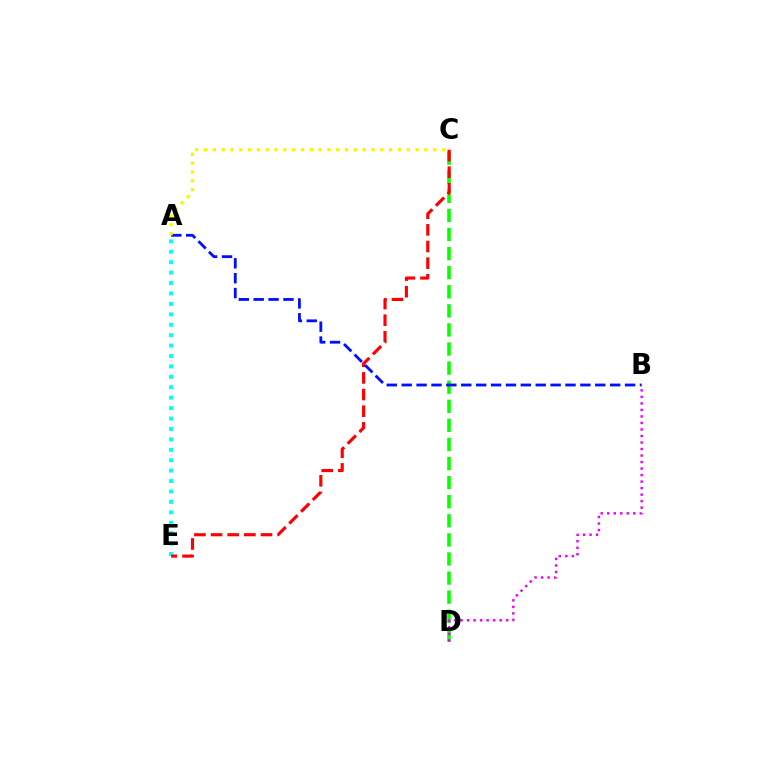{('C', 'D'): [{'color': '#08ff00', 'line_style': 'dashed', 'thickness': 2.59}], ('A', 'E'): [{'color': '#00fff6', 'line_style': 'dotted', 'thickness': 2.83}], ('C', 'E'): [{'color': '#ff0000', 'line_style': 'dashed', 'thickness': 2.26}], ('A', 'B'): [{'color': '#0010ff', 'line_style': 'dashed', 'thickness': 2.02}], ('A', 'C'): [{'color': '#fcf500', 'line_style': 'dotted', 'thickness': 2.4}], ('B', 'D'): [{'color': '#ee00ff', 'line_style': 'dotted', 'thickness': 1.77}]}